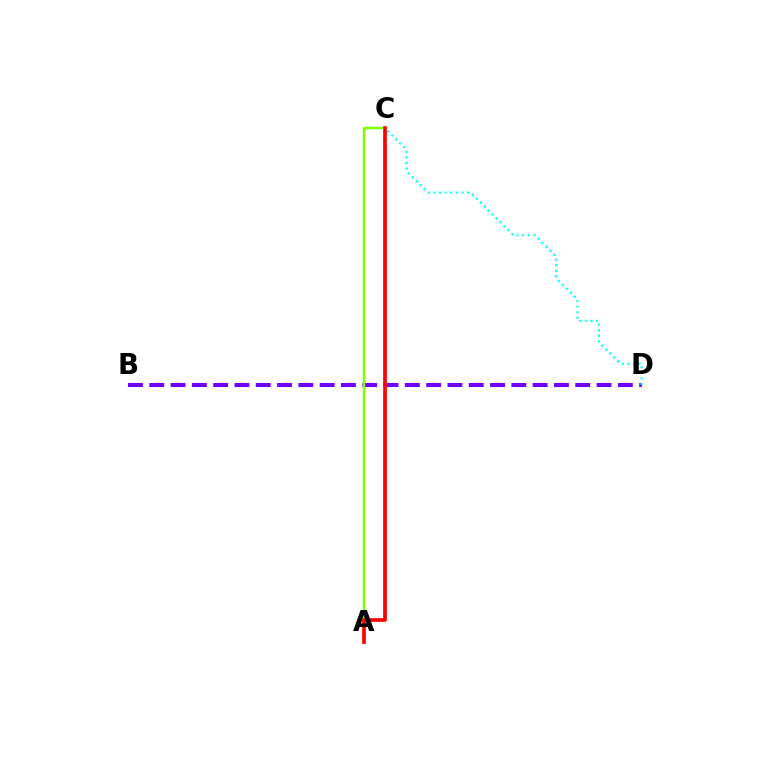{('B', 'D'): [{'color': '#7200ff', 'line_style': 'dashed', 'thickness': 2.89}], ('A', 'C'): [{'color': '#84ff00', 'line_style': 'solid', 'thickness': 1.78}, {'color': '#ff0000', 'line_style': 'solid', 'thickness': 2.66}], ('C', 'D'): [{'color': '#00fff6', 'line_style': 'dotted', 'thickness': 1.52}]}